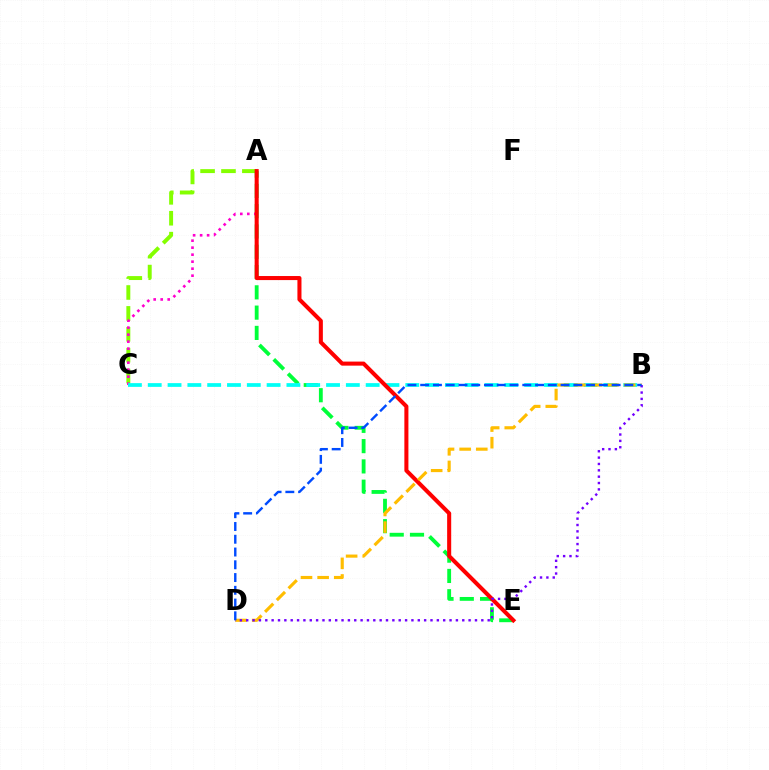{('A', 'C'): [{'color': '#84ff00', 'line_style': 'dashed', 'thickness': 2.84}, {'color': '#ff00cf', 'line_style': 'dotted', 'thickness': 1.9}], ('A', 'E'): [{'color': '#00ff39', 'line_style': 'dashed', 'thickness': 2.76}, {'color': '#ff0000', 'line_style': 'solid', 'thickness': 2.92}], ('B', 'C'): [{'color': '#00fff6', 'line_style': 'dashed', 'thickness': 2.69}], ('B', 'D'): [{'color': '#ffbd00', 'line_style': 'dashed', 'thickness': 2.26}, {'color': '#7200ff', 'line_style': 'dotted', 'thickness': 1.73}, {'color': '#004bff', 'line_style': 'dashed', 'thickness': 1.73}]}